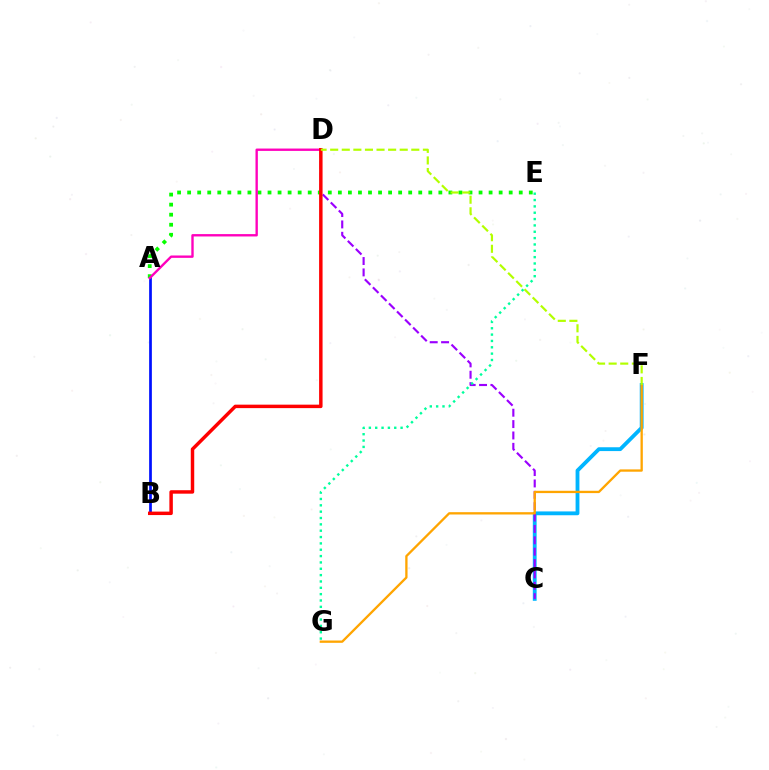{('C', 'F'): [{'color': '#00b5ff', 'line_style': 'solid', 'thickness': 2.75}], ('A', 'E'): [{'color': '#08ff00', 'line_style': 'dotted', 'thickness': 2.73}], ('A', 'B'): [{'color': '#0010ff', 'line_style': 'solid', 'thickness': 1.96}], ('C', 'D'): [{'color': '#9b00ff', 'line_style': 'dashed', 'thickness': 1.54}], ('A', 'D'): [{'color': '#ff00bd', 'line_style': 'solid', 'thickness': 1.7}], ('F', 'G'): [{'color': '#ffa500', 'line_style': 'solid', 'thickness': 1.67}], ('B', 'D'): [{'color': '#ff0000', 'line_style': 'solid', 'thickness': 2.49}], ('D', 'F'): [{'color': '#b3ff00', 'line_style': 'dashed', 'thickness': 1.57}], ('E', 'G'): [{'color': '#00ff9d', 'line_style': 'dotted', 'thickness': 1.72}]}